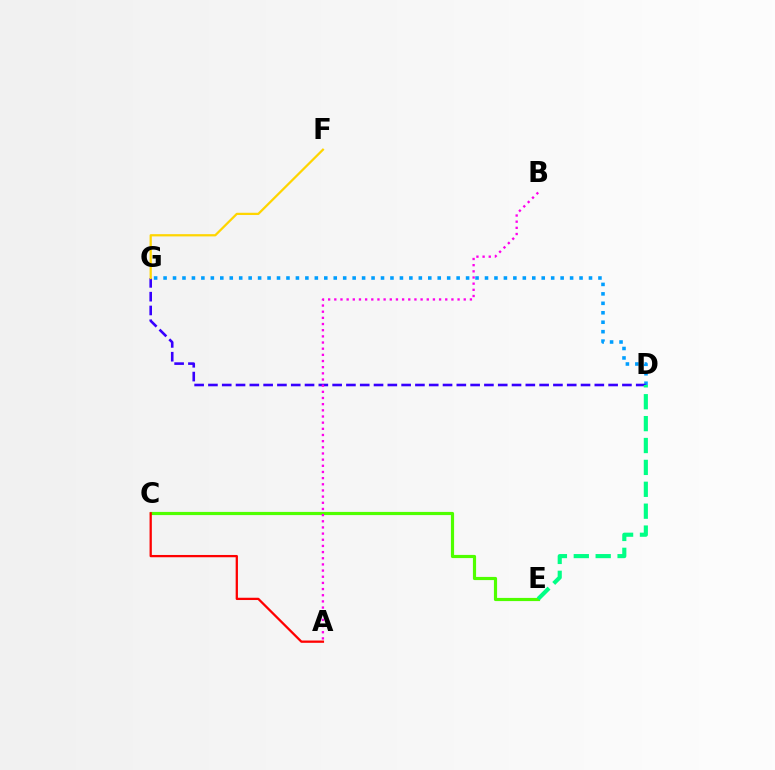{('C', 'E'): [{'color': '#4fff00', 'line_style': 'solid', 'thickness': 2.28}], ('D', 'G'): [{'color': '#009eff', 'line_style': 'dotted', 'thickness': 2.57}, {'color': '#3700ff', 'line_style': 'dashed', 'thickness': 1.87}], ('F', 'G'): [{'color': '#ffd500', 'line_style': 'solid', 'thickness': 1.62}], ('A', 'C'): [{'color': '#ff0000', 'line_style': 'solid', 'thickness': 1.64}], ('D', 'E'): [{'color': '#00ff86', 'line_style': 'dashed', 'thickness': 2.97}], ('A', 'B'): [{'color': '#ff00ed', 'line_style': 'dotted', 'thickness': 1.67}]}